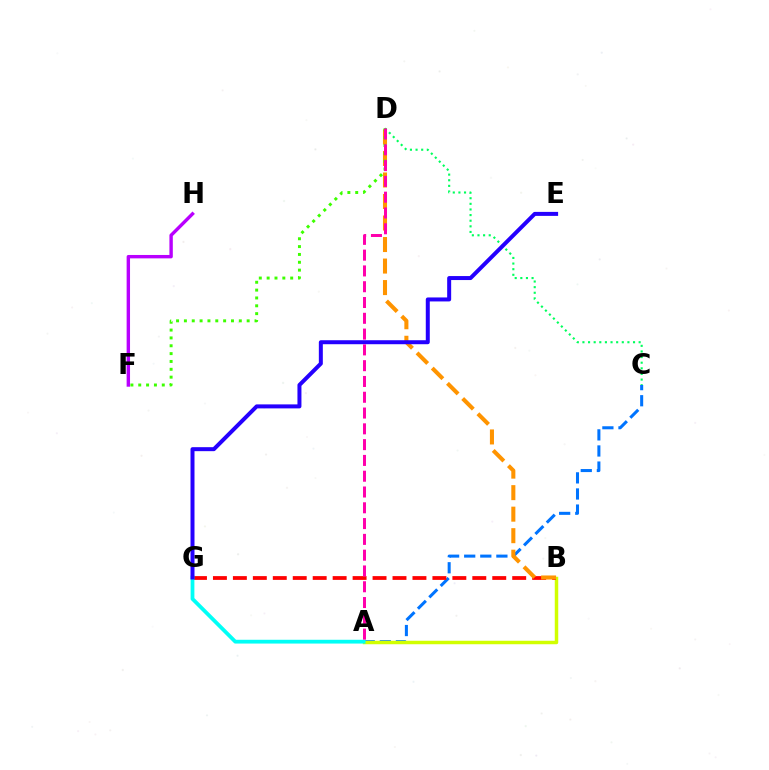{('A', 'C'): [{'color': '#0074ff', 'line_style': 'dashed', 'thickness': 2.19}], ('A', 'B'): [{'color': '#d1ff00', 'line_style': 'solid', 'thickness': 2.5}], ('B', 'G'): [{'color': '#ff0000', 'line_style': 'dashed', 'thickness': 2.71}], ('B', 'D'): [{'color': '#ff9400', 'line_style': 'dashed', 'thickness': 2.92}], ('A', 'G'): [{'color': '#00fff6', 'line_style': 'solid', 'thickness': 2.72}], ('C', 'D'): [{'color': '#00ff5c', 'line_style': 'dotted', 'thickness': 1.53}], ('F', 'H'): [{'color': '#b900ff', 'line_style': 'solid', 'thickness': 2.45}], ('E', 'G'): [{'color': '#2500ff', 'line_style': 'solid', 'thickness': 2.87}], ('D', 'F'): [{'color': '#3dff00', 'line_style': 'dotted', 'thickness': 2.13}], ('A', 'D'): [{'color': '#ff00ac', 'line_style': 'dashed', 'thickness': 2.15}]}